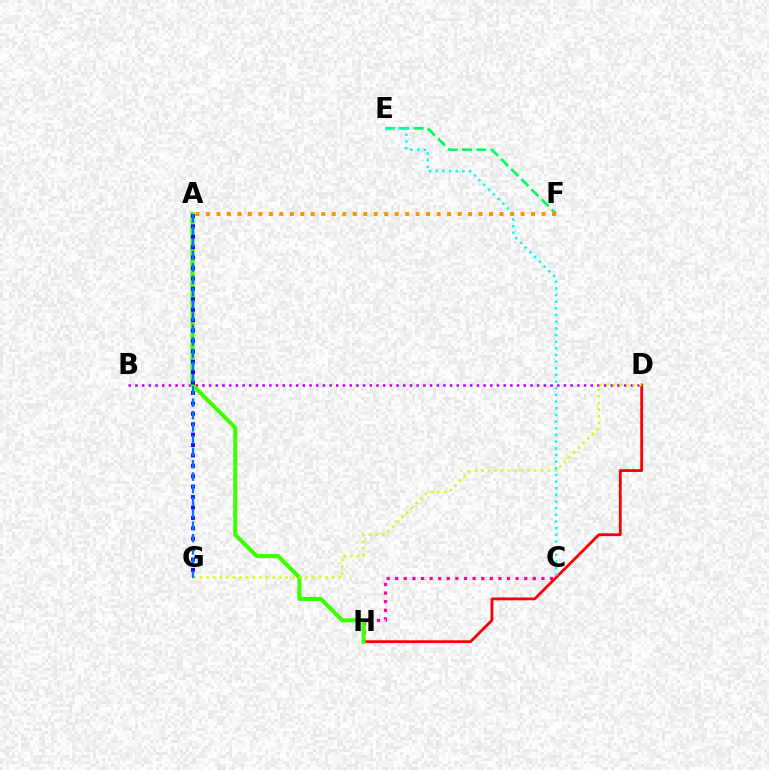{('C', 'H'): [{'color': '#ff00ac', 'line_style': 'dotted', 'thickness': 2.34}], ('E', 'F'): [{'color': '#00ff5c', 'line_style': 'dashed', 'thickness': 1.94}], ('D', 'H'): [{'color': '#ff0000', 'line_style': 'solid', 'thickness': 2.03}], ('B', 'D'): [{'color': '#b900ff', 'line_style': 'dotted', 'thickness': 1.82}], ('A', 'H'): [{'color': '#3dff00', 'line_style': 'solid', 'thickness': 2.95}], ('D', 'G'): [{'color': '#d1ff00', 'line_style': 'dotted', 'thickness': 1.8}], ('A', 'G'): [{'color': '#2500ff', 'line_style': 'dotted', 'thickness': 2.83}, {'color': '#0074ff', 'line_style': 'dashed', 'thickness': 1.67}], ('C', 'E'): [{'color': '#00fff6', 'line_style': 'dotted', 'thickness': 1.81}], ('A', 'F'): [{'color': '#ff9400', 'line_style': 'dotted', 'thickness': 2.85}]}